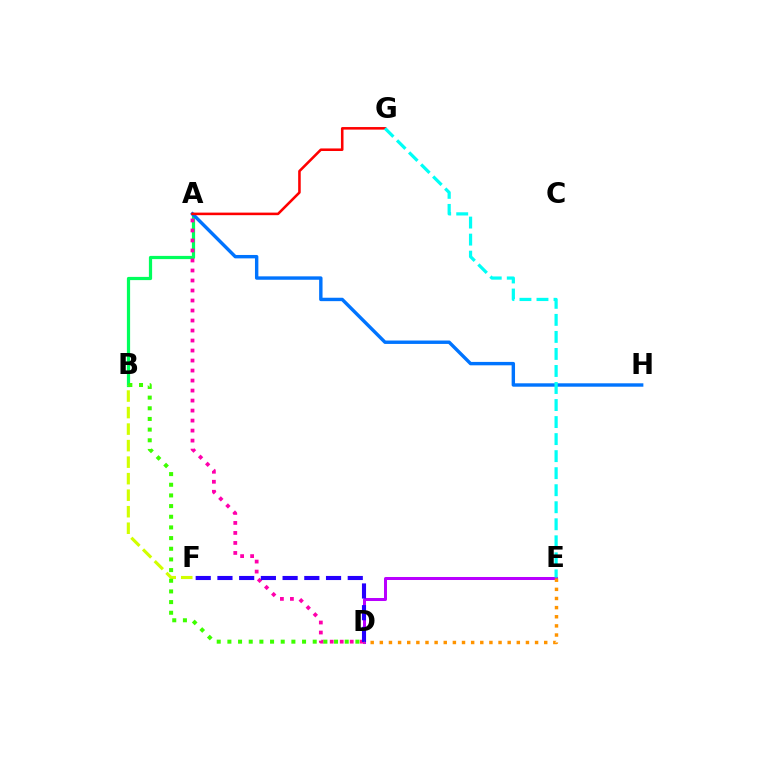{('A', 'B'): [{'color': '#00ff5c', 'line_style': 'solid', 'thickness': 2.32}], ('D', 'E'): [{'color': '#b900ff', 'line_style': 'solid', 'thickness': 2.17}, {'color': '#ff9400', 'line_style': 'dotted', 'thickness': 2.48}], ('B', 'F'): [{'color': '#d1ff00', 'line_style': 'dashed', 'thickness': 2.24}], ('A', 'D'): [{'color': '#ff00ac', 'line_style': 'dotted', 'thickness': 2.72}], ('A', 'H'): [{'color': '#0074ff', 'line_style': 'solid', 'thickness': 2.45}], ('D', 'F'): [{'color': '#2500ff', 'line_style': 'dashed', 'thickness': 2.95}], ('B', 'D'): [{'color': '#3dff00', 'line_style': 'dotted', 'thickness': 2.9}], ('A', 'G'): [{'color': '#ff0000', 'line_style': 'solid', 'thickness': 1.84}], ('E', 'G'): [{'color': '#00fff6', 'line_style': 'dashed', 'thickness': 2.31}]}